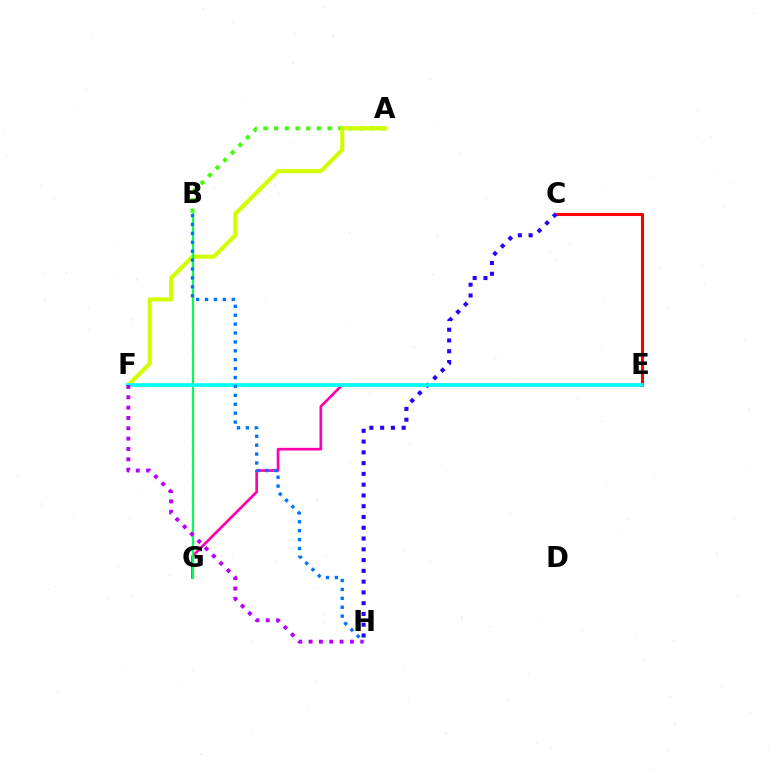{('C', 'E'): [{'color': '#ff0000', 'line_style': 'solid', 'thickness': 2.22}], ('A', 'B'): [{'color': '#3dff00', 'line_style': 'dotted', 'thickness': 2.91}], ('E', 'G'): [{'color': '#ff00ac', 'line_style': 'solid', 'thickness': 1.92}], ('A', 'F'): [{'color': '#d1ff00', 'line_style': 'solid', 'thickness': 2.94}], ('B', 'G'): [{'color': '#ff9400', 'line_style': 'dashed', 'thickness': 1.59}, {'color': '#00ff5c', 'line_style': 'solid', 'thickness': 1.52}], ('C', 'H'): [{'color': '#2500ff', 'line_style': 'dotted', 'thickness': 2.93}], ('E', 'F'): [{'color': '#00fff6', 'line_style': 'solid', 'thickness': 2.63}], ('F', 'H'): [{'color': '#b900ff', 'line_style': 'dotted', 'thickness': 2.81}], ('B', 'H'): [{'color': '#0074ff', 'line_style': 'dotted', 'thickness': 2.42}]}